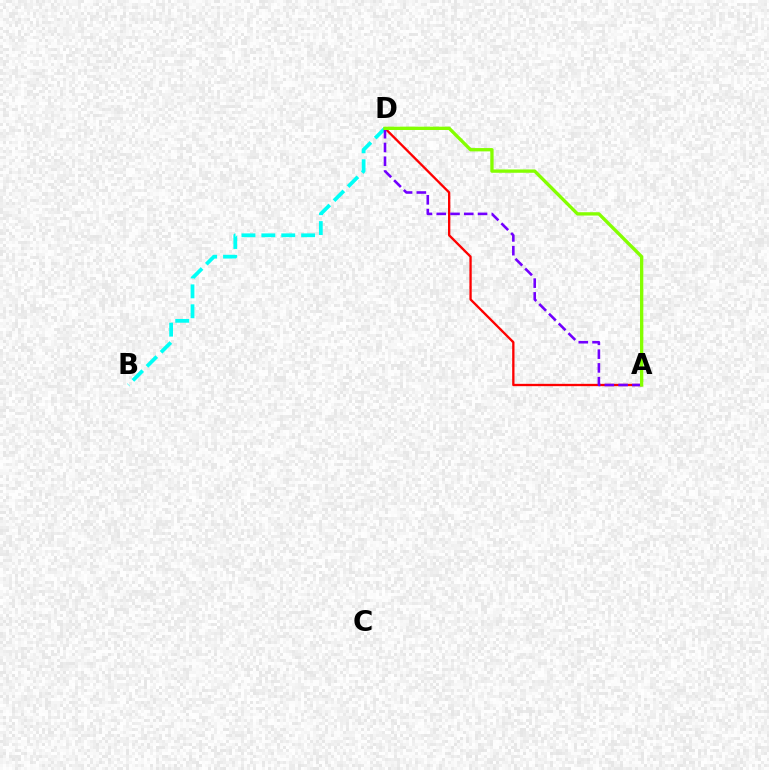{('A', 'D'): [{'color': '#ff0000', 'line_style': 'solid', 'thickness': 1.67}, {'color': '#7200ff', 'line_style': 'dashed', 'thickness': 1.87}, {'color': '#84ff00', 'line_style': 'solid', 'thickness': 2.39}], ('B', 'D'): [{'color': '#00fff6', 'line_style': 'dashed', 'thickness': 2.7}]}